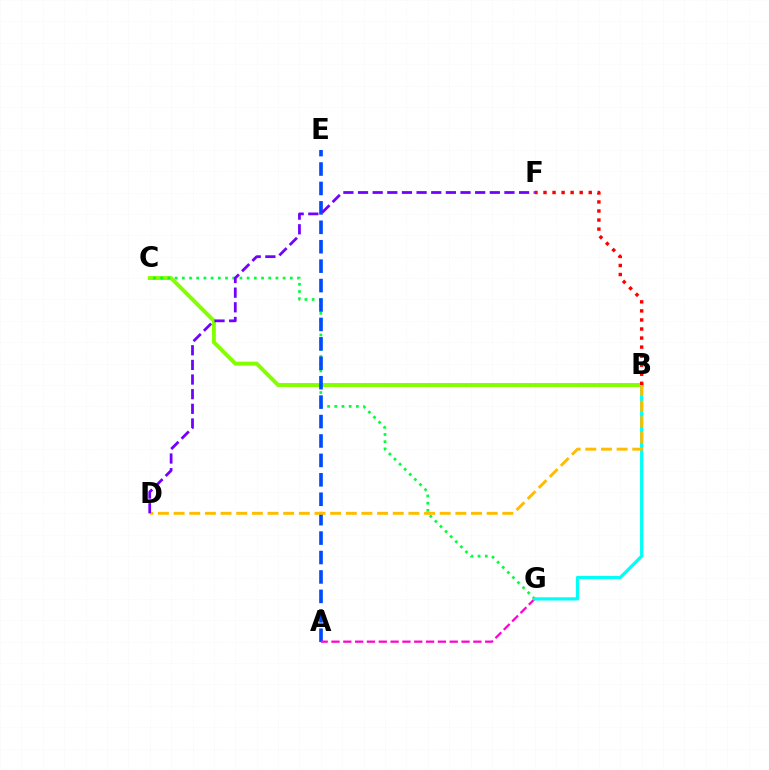{('B', 'C'): [{'color': '#84ff00', 'line_style': 'solid', 'thickness': 2.82}], ('C', 'G'): [{'color': '#00ff39', 'line_style': 'dotted', 'thickness': 1.96}], ('A', 'E'): [{'color': '#004bff', 'line_style': 'dashed', 'thickness': 2.64}], ('A', 'G'): [{'color': '#ff00cf', 'line_style': 'dashed', 'thickness': 1.61}], ('B', 'G'): [{'color': '#00fff6', 'line_style': 'solid', 'thickness': 2.32}], ('B', 'D'): [{'color': '#ffbd00', 'line_style': 'dashed', 'thickness': 2.13}], ('B', 'F'): [{'color': '#ff0000', 'line_style': 'dotted', 'thickness': 2.46}], ('D', 'F'): [{'color': '#7200ff', 'line_style': 'dashed', 'thickness': 1.99}]}